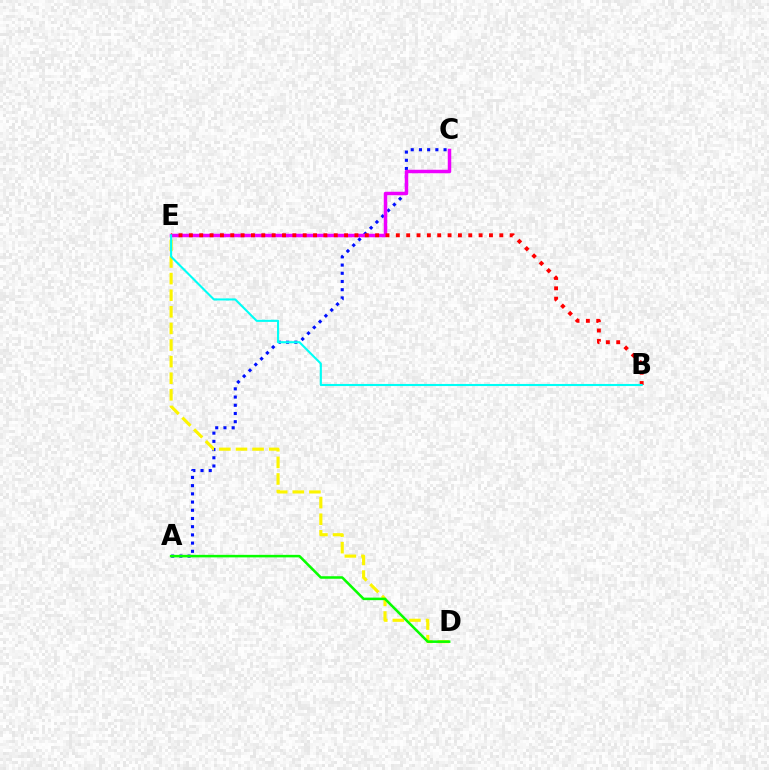{('A', 'C'): [{'color': '#0010ff', 'line_style': 'dotted', 'thickness': 2.23}], ('D', 'E'): [{'color': '#fcf500', 'line_style': 'dashed', 'thickness': 2.26}], ('C', 'E'): [{'color': '#ee00ff', 'line_style': 'solid', 'thickness': 2.51}], ('B', 'E'): [{'color': '#ff0000', 'line_style': 'dotted', 'thickness': 2.81}, {'color': '#00fff6', 'line_style': 'solid', 'thickness': 1.52}], ('A', 'D'): [{'color': '#08ff00', 'line_style': 'solid', 'thickness': 1.83}]}